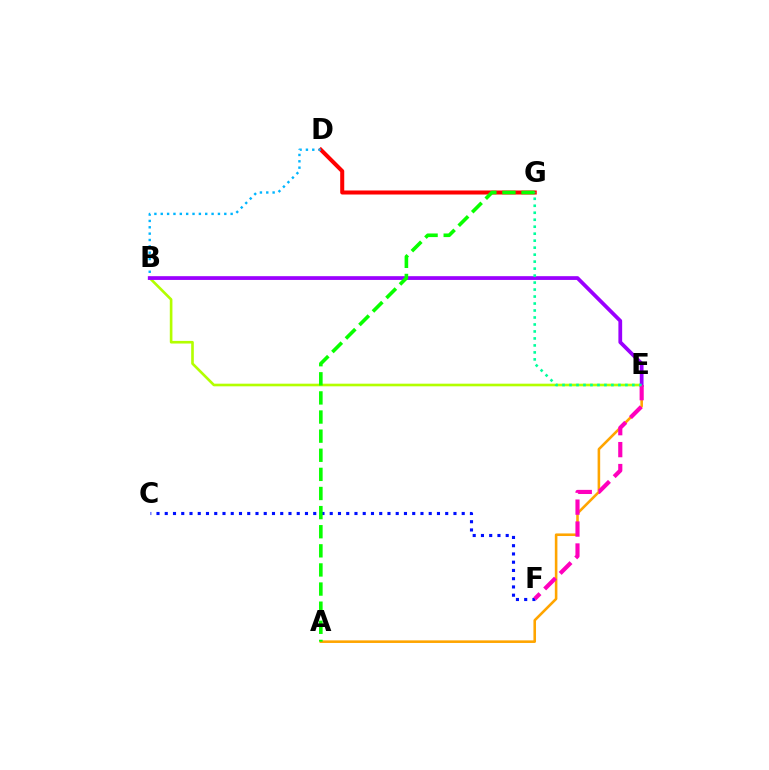{('B', 'E'): [{'color': '#b3ff00', 'line_style': 'solid', 'thickness': 1.9}, {'color': '#9b00ff', 'line_style': 'solid', 'thickness': 2.7}], ('D', 'G'): [{'color': '#ff0000', 'line_style': 'solid', 'thickness': 2.9}], ('C', 'F'): [{'color': '#0010ff', 'line_style': 'dotted', 'thickness': 2.24}], ('A', 'E'): [{'color': '#ffa500', 'line_style': 'solid', 'thickness': 1.86}], ('B', 'D'): [{'color': '#00b5ff', 'line_style': 'dotted', 'thickness': 1.73}], ('A', 'G'): [{'color': '#08ff00', 'line_style': 'dashed', 'thickness': 2.6}], ('E', 'F'): [{'color': '#ff00bd', 'line_style': 'dashed', 'thickness': 2.98}], ('E', 'G'): [{'color': '#00ff9d', 'line_style': 'dotted', 'thickness': 1.9}]}